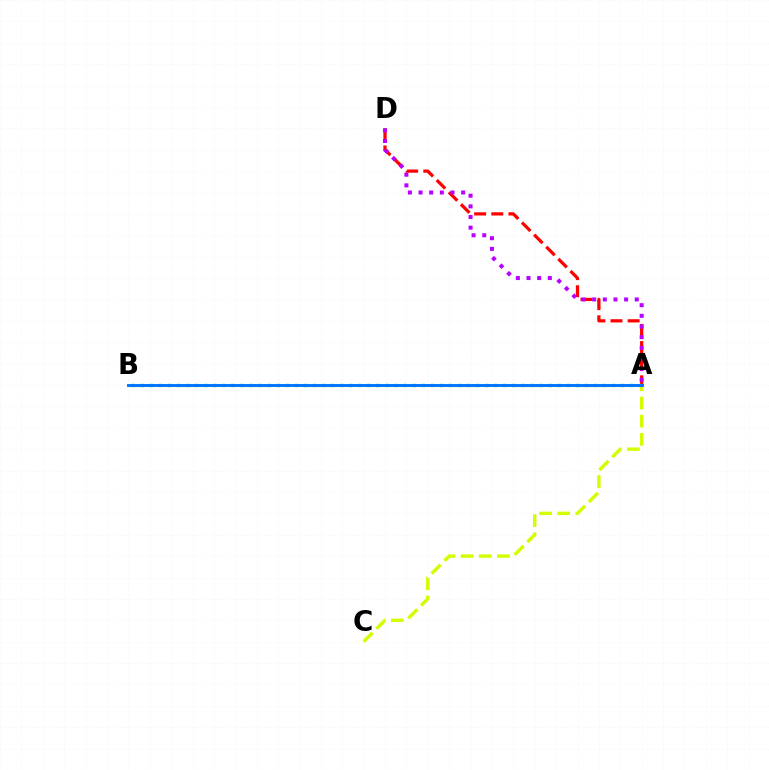{('A', 'D'): [{'color': '#ff0000', 'line_style': 'dashed', 'thickness': 2.33}, {'color': '#b900ff', 'line_style': 'dotted', 'thickness': 2.89}], ('A', 'B'): [{'color': '#00ff5c', 'line_style': 'dotted', 'thickness': 2.46}, {'color': '#0074ff', 'line_style': 'solid', 'thickness': 2.1}], ('A', 'C'): [{'color': '#d1ff00', 'line_style': 'dashed', 'thickness': 2.46}]}